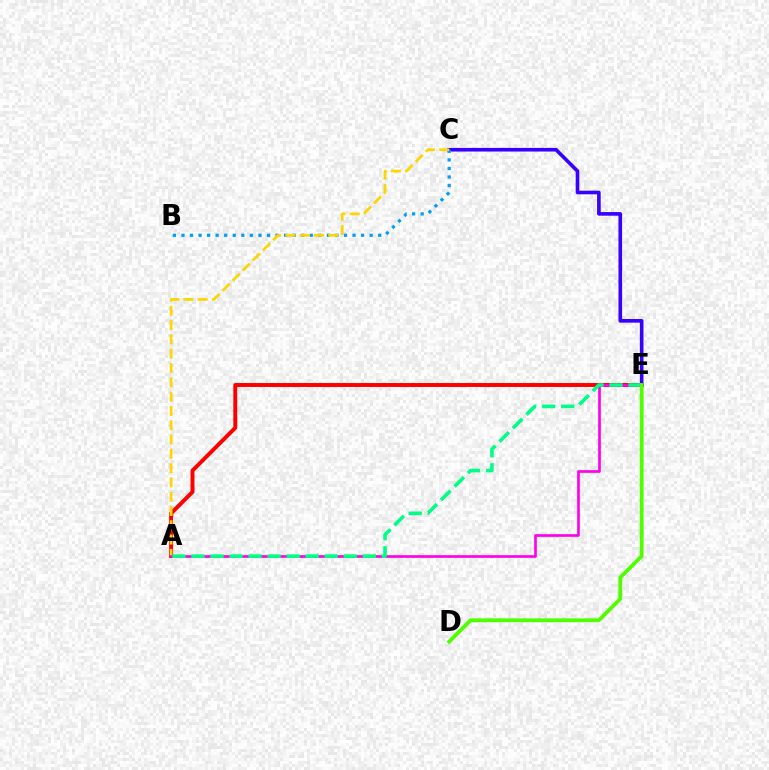{('A', 'E'): [{'color': '#ff0000', 'line_style': 'solid', 'thickness': 2.84}, {'color': '#ff00ed', 'line_style': 'solid', 'thickness': 1.93}, {'color': '#00ff86', 'line_style': 'dashed', 'thickness': 2.59}], ('C', 'E'): [{'color': '#3700ff', 'line_style': 'solid', 'thickness': 2.61}], ('B', 'C'): [{'color': '#009eff', 'line_style': 'dotted', 'thickness': 2.32}], ('A', 'C'): [{'color': '#ffd500', 'line_style': 'dashed', 'thickness': 1.94}], ('D', 'E'): [{'color': '#4fff00', 'line_style': 'solid', 'thickness': 2.74}]}